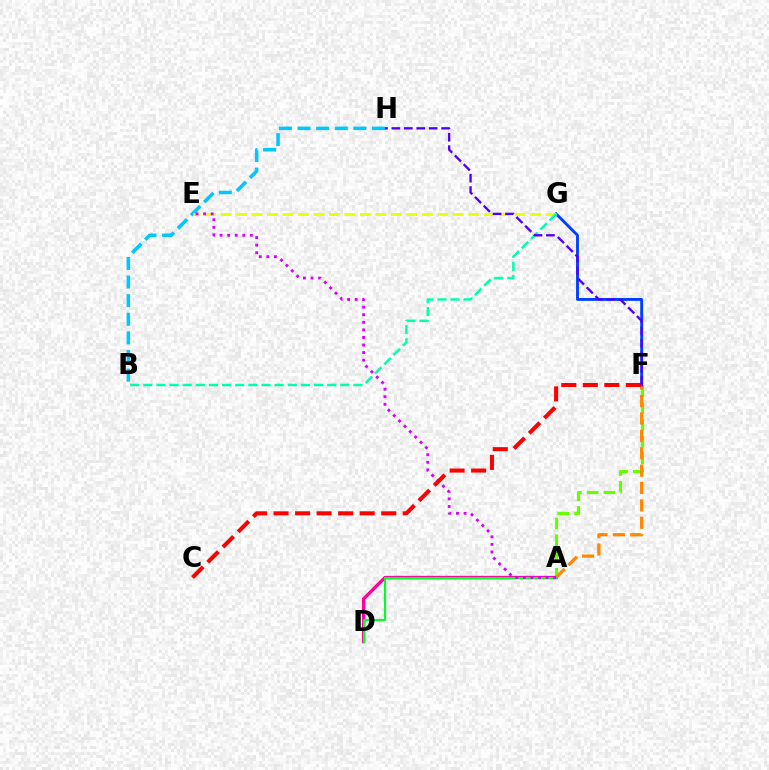{('A', 'F'): [{'color': '#66ff00', 'line_style': 'dashed', 'thickness': 2.28}, {'color': '#ff8800', 'line_style': 'dashed', 'thickness': 2.36}], ('A', 'D'): [{'color': '#ff00a0', 'line_style': 'solid', 'thickness': 2.38}, {'color': '#00ff27', 'line_style': 'solid', 'thickness': 1.52}], ('B', 'H'): [{'color': '#00c7ff', 'line_style': 'dashed', 'thickness': 2.53}], ('F', 'G'): [{'color': '#003fff', 'line_style': 'solid', 'thickness': 2.07}], ('E', 'G'): [{'color': '#eeff00', 'line_style': 'dashed', 'thickness': 2.1}], ('A', 'E'): [{'color': '#d600ff', 'line_style': 'dotted', 'thickness': 2.06}], ('C', 'F'): [{'color': '#ff0000', 'line_style': 'dashed', 'thickness': 2.92}], ('B', 'G'): [{'color': '#00ffaf', 'line_style': 'dashed', 'thickness': 1.78}], ('F', 'H'): [{'color': '#4f00ff', 'line_style': 'dashed', 'thickness': 1.69}]}